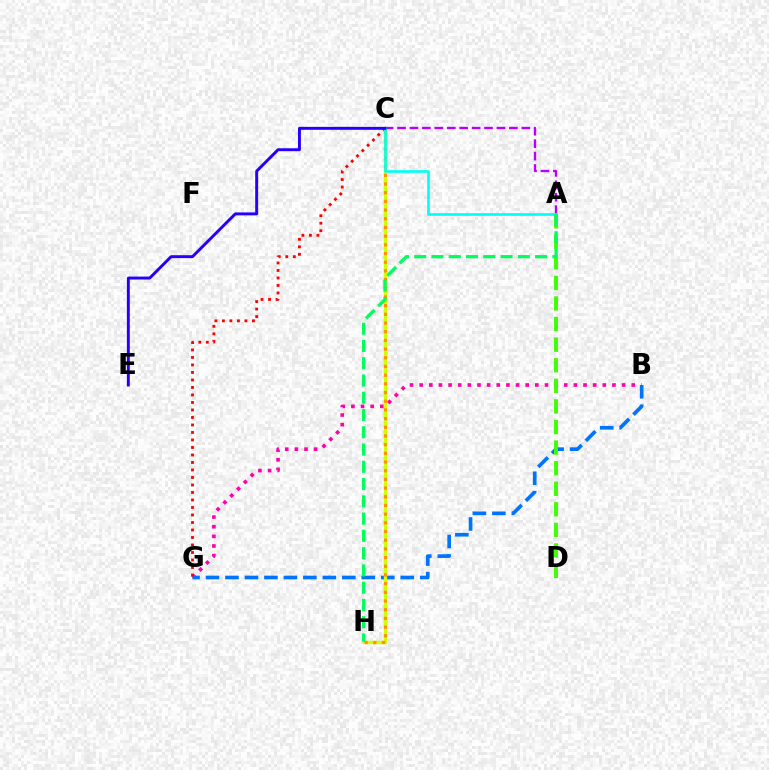{('B', 'G'): [{'color': '#ff00ac', 'line_style': 'dotted', 'thickness': 2.62}, {'color': '#0074ff', 'line_style': 'dashed', 'thickness': 2.65}], ('C', 'H'): [{'color': '#d1ff00', 'line_style': 'solid', 'thickness': 2.39}, {'color': '#ff9400', 'line_style': 'dotted', 'thickness': 2.36}], ('C', 'G'): [{'color': '#ff0000', 'line_style': 'dotted', 'thickness': 2.04}], ('A', 'D'): [{'color': '#3dff00', 'line_style': 'dashed', 'thickness': 2.8}], ('A', 'C'): [{'color': '#b900ff', 'line_style': 'dashed', 'thickness': 1.69}, {'color': '#00fff6', 'line_style': 'solid', 'thickness': 1.91}], ('A', 'H'): [{'color': '#00ff5c', 'line_style': 'dashed', 'thickness': 2.35}], ('C', 'E'): [{'color': '#2500ff', 'line_style': 'solid', 'thickness': 2.11}]}